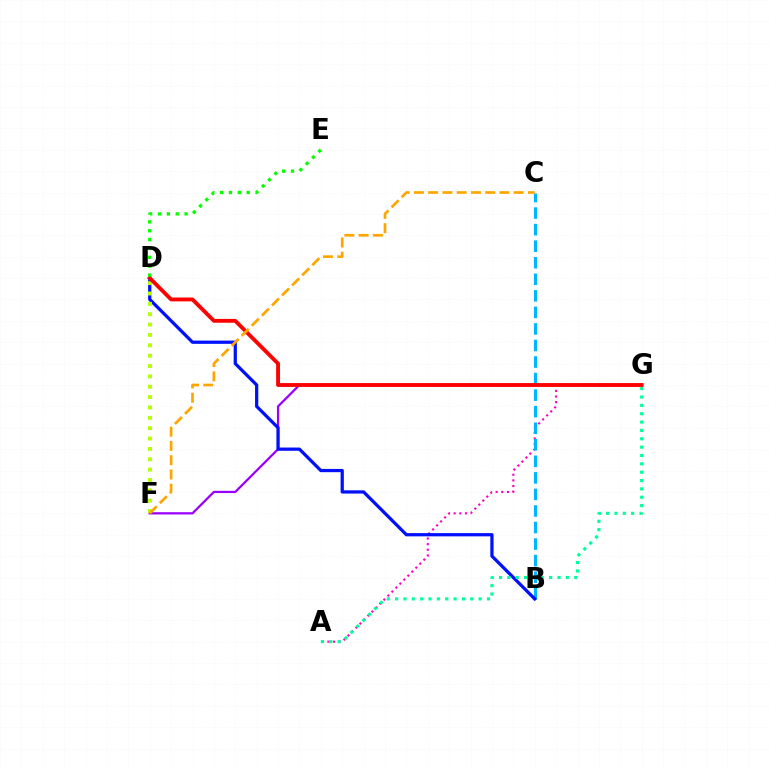{('F', 'G'): [{'color': '#9b00ff', 'line_style': 'solid', 'thickness': 1.62}], ('A', 'G'): [{'color': '#ff00bd', 'line_style': 'dotted', 'thickness': 1.53}, {'color': '#00ff9d', 'line_style': 'dotted', 'thickness': 2.27}], ('B', 'C'): [{'color': '#00b5ff', 'line_style': 'dashed', 'thickness': 2.25}], ('B', 'D'): [{'color': '#0010ff', 'line_style': 'solid', 'thickness': 2.34}], ('D', 'F'): [{'color': '#b3ff00', 'line_style': 'dotted', 'thickness': 2.81}], ('D', 'G'): [{'color': '#ff0000', 'line_style': 'solid', 'thickness': 2.77}], ('C', 'F'): [{'color': '#ffa500', 'line_style': 'dashed', 'thickness': 1.94}], ('D', 'E'): [{'color': '#08ff00', 'line_style': 'dotted', 'thickness': 2.41}]}